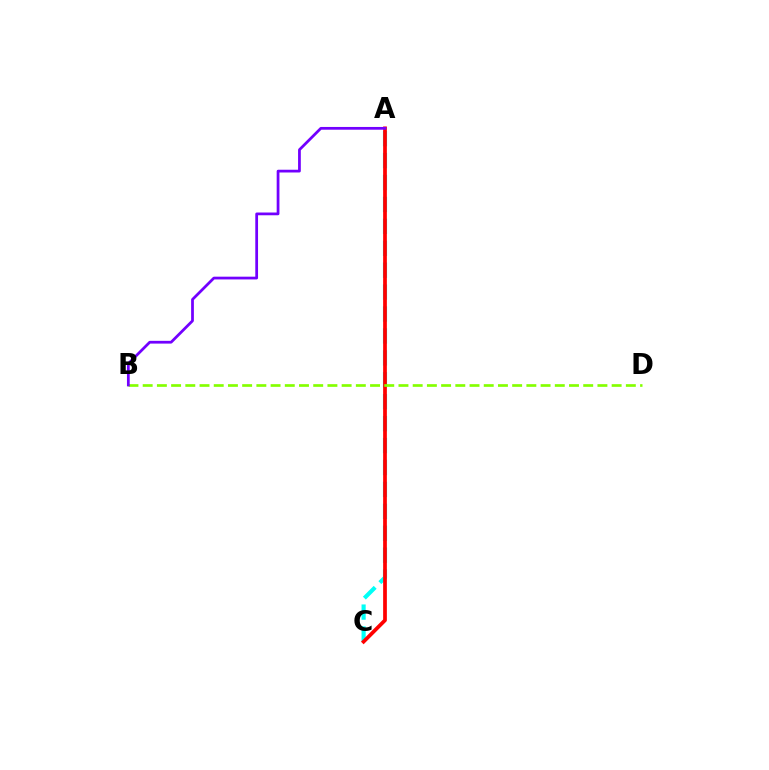{('A', 'C'): [{'color': '#00fff6', 'line_style': 'dashed', 'thickness': 2.98}, {'color': '#ff0000', 'line_style': 'solid', 'thickness': 2.68}], ('B', 'D'): [{'color': '#84ff00', 'line_style': 'dashed', 'thickness': 1.93}], ('A', 'B'): [{'color': '#7200ff', 'line_style': 'solid', 'thickness': 1.98}]}